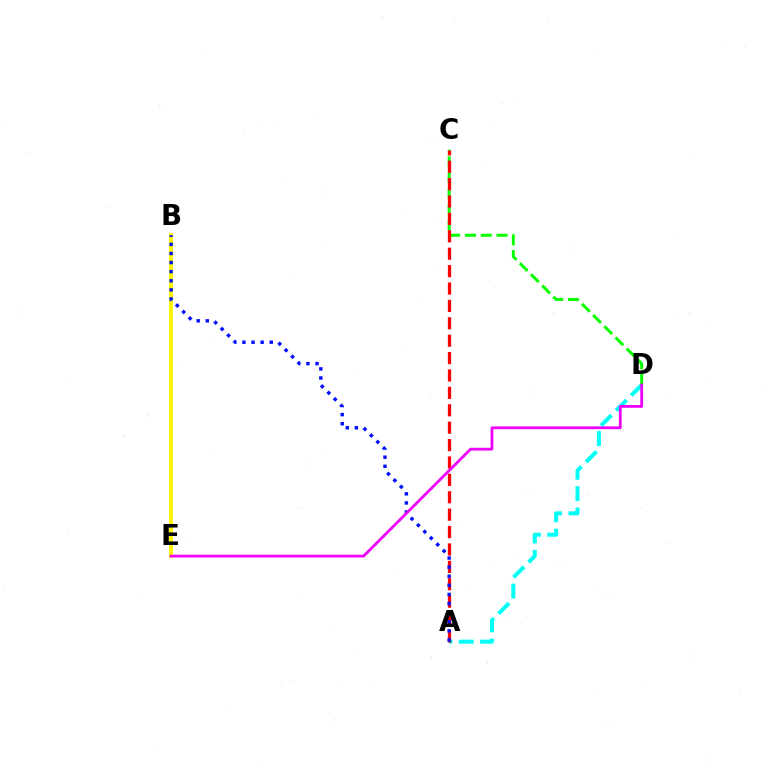{('A', 'D'): [{'color': '#00fff6', 'line_style': 'dashed', 'thickness': 2.89}], ('C', 'D'): [{'color': '#08ff00', 'line_style': 'dashed', 'thickness': 2.15}], ('B', 'E'): [{'color': '#fcf500', 'line_style': 'solid', 'thickness': 2.79}], ('A', 'C'): [{'color': '#ff0000', 'line_style': 'dashed', 'thickness': 2.36}], ('A', 'B'): [{'color': '#0010ff', 'line_style': 'dotted', 'thickness': 2.47}], ('D', 'E'): [{'color': '#ee00ff', 'line_style': 'solid', 'thickness': 2.0}]}